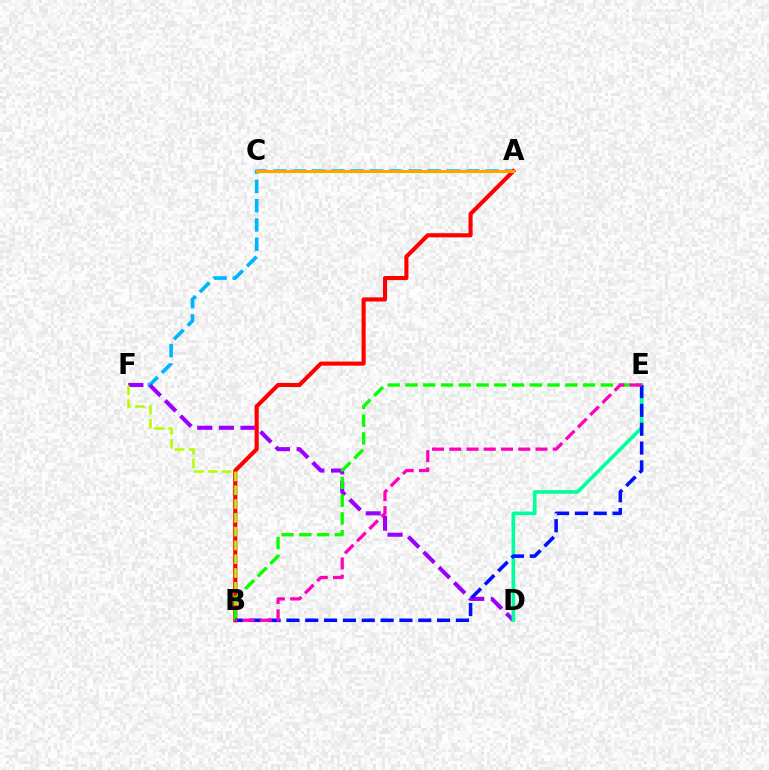{('A', 'F'): [{'color': '#00b5ff', 'line_style': 'dashed', 'thickness': 2.62}], ('D', 'F'): [{'color': '#9b00ff', 'line_style': 'dashed', 'thickness': 2.94}], ('D', 'E'): [{'color': '#00ff9d', 'line_style': 'solid', 'thickness': 2.6}], ('A', 'B'): [{'color': '#ff0000', 'line_style': 'solid', 'thickness': 2.95}], ('B', 'F'): [{'color': '#b3ff00', 'line_style': 'dashed', 'thickness': 1.87}], ('B', 'E'): [{'color': '#08ff00', 'line_style': 'dashed', 'thickness': 2.41}, {'color': '#0010ff', 'line_style': 'dashed', 'thickness': 2.56}, {'color': '#ff00bd', 'line_style': 'dashed', 'thickness': 2.34}], ('A', 'C'): [{'color': '#ffa500', 'line_style': 'solid', 'thickness': 2.22}]}